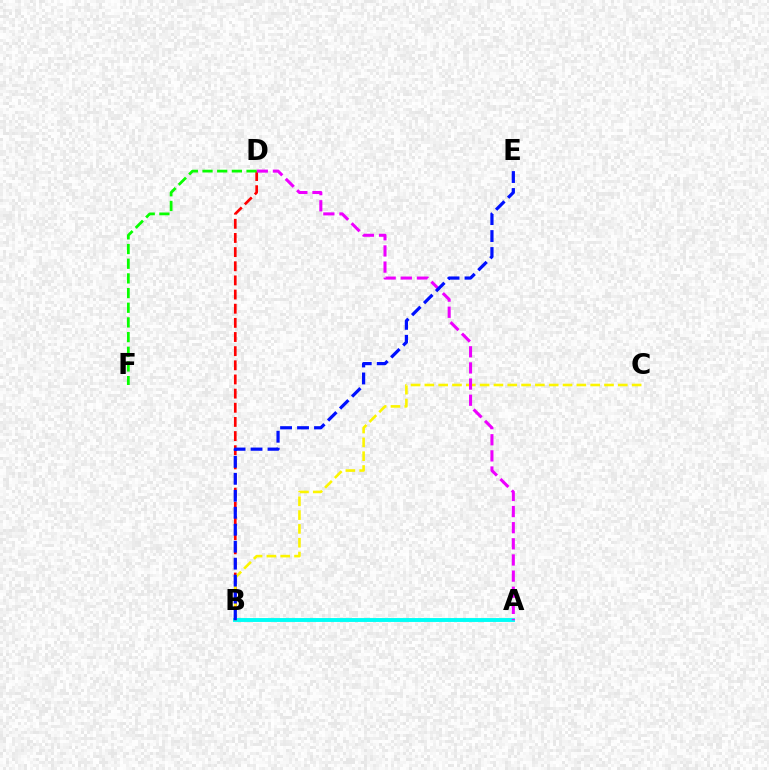{('B', 'D'): [{'color': '#ff0000', 'line_style': 'dashed', 'thickness': 1.92}], ('A', 'B'): [{'color': '#00fff6', 'line_style': 'solid', 'thickness': 2.81}], ('B', 'C'): [{'color': '#fcf500', 'line_style': 'dashed', 'thickness': 1.88}], ('A', 'D'): [{'color': '#ee00ff', 'line_style': 'dashed', 'thickness': 2.19}], ('B', 'E'): [{'color': '#0010ff', 'line_style': 'dashed', 'thickness': 2.31}], ('D', 'F'): [{'color': '#08ff00', 'line_style': 'dashed', 'thickness': 1.99}]}